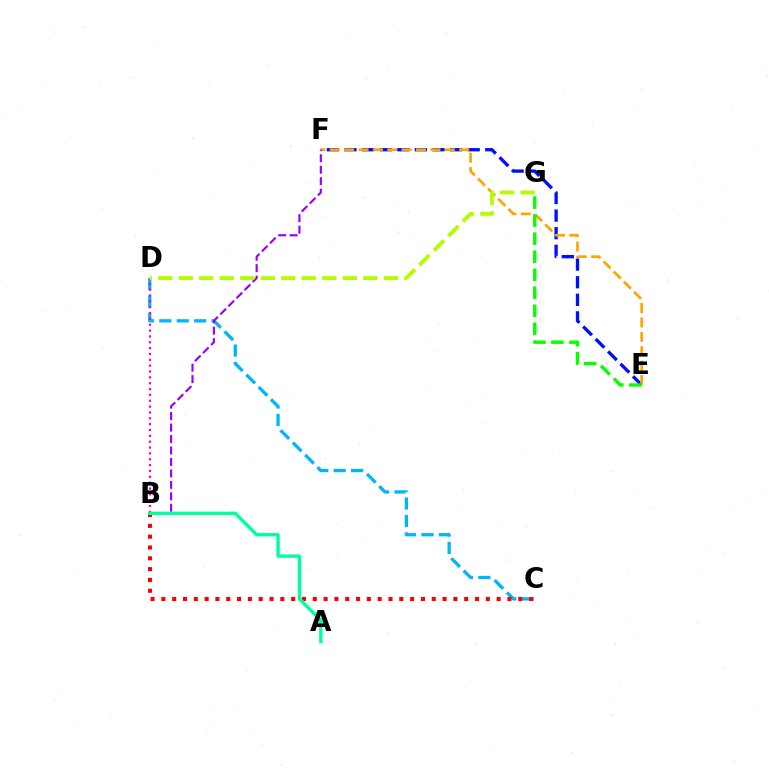{('C', 'D'): [{'color': '#00b5ff', 'line_style': 'dashed', 'thickness': 2.37}], ('E', 'F'): [{'color': '#0010ff', 'line_style': 'dashed', 'thickness': 2.39}, {'color': '#ffa500', 'line_style': 'dashed', 'thickness': 1.95}], ('B', 'D'): [{'color': '#ff00bd', 'line_style': 'dotted', 'thickness': 1.59}], ('B', 'F'): [{'color': '#9b00ff', 'line_style': 'dashed', 'thickness': 1.56}], ('D', 'G'): [{'color': '#b3ff00', 'line_style': 'dashed', 'thickness': 2.79}], ('B', 'C'): [{'color': '#ff0000', 'line_style': 'dotted', 'thickness': 2.94}], ('A', 'B'): [{'color': '#00ff9d', 'line_style': 'solid', 'thickness': 2.42}], ('E', 'G'): [{'color': '#08ff00', 'line_style': 'dashed', 'thickness': 2.45}]}